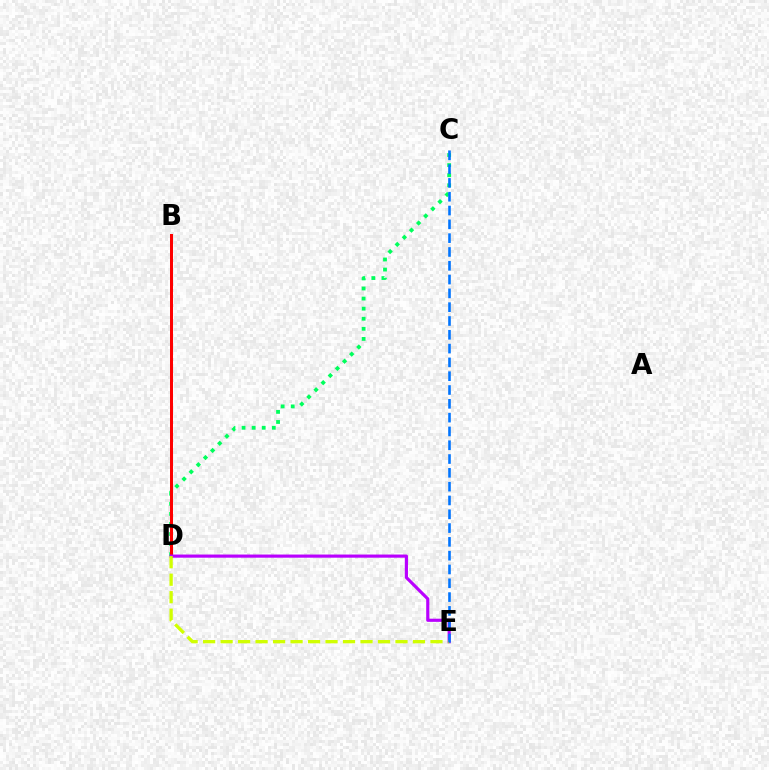{('C', 'D'): [{'color': '#00ff5c', 'line_style': 'dotted', 'thickness': 2.74}], ('B', 'D'): [{'color': '#ff0000', 'line_style': 'solid', 'thickness': 2.16}], ('D', 'E'): [{'color': '#b900ff', 'line_style': 'solid', 'thickness': 2.27}, {'color': '#d1ff00', 'line_style': 'dashed', 'thickness': 2.38}], ('C', 'E'): [{'color': '#0074ff', 'line_style': 'dashed', 'thickness': 1.88}]}